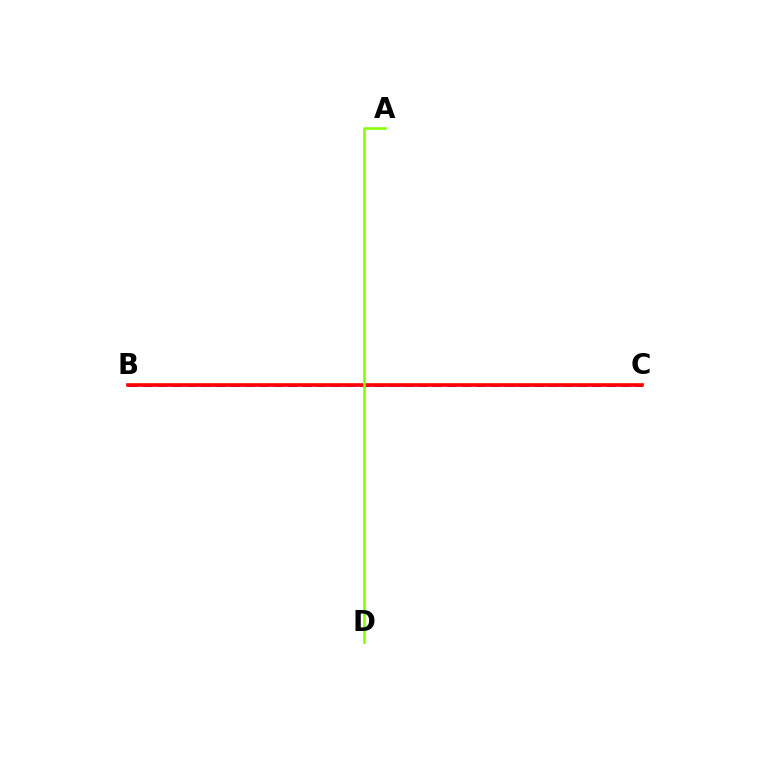{('B', 'C'): [{'color': '#00fff6', 'line_style': 'dashed', 'thickness': 1.81}, {'color': '#7200ff', 'line_style': 'dashed', 'thickness': 1.97}, {'color': '#ff0000', 'line_style': 'solid', 'thickness': 2.59}], ('A', 'D'): [{'color': '#84ff00', 'line_style': 'solid', 'thickness': 1.85}]}